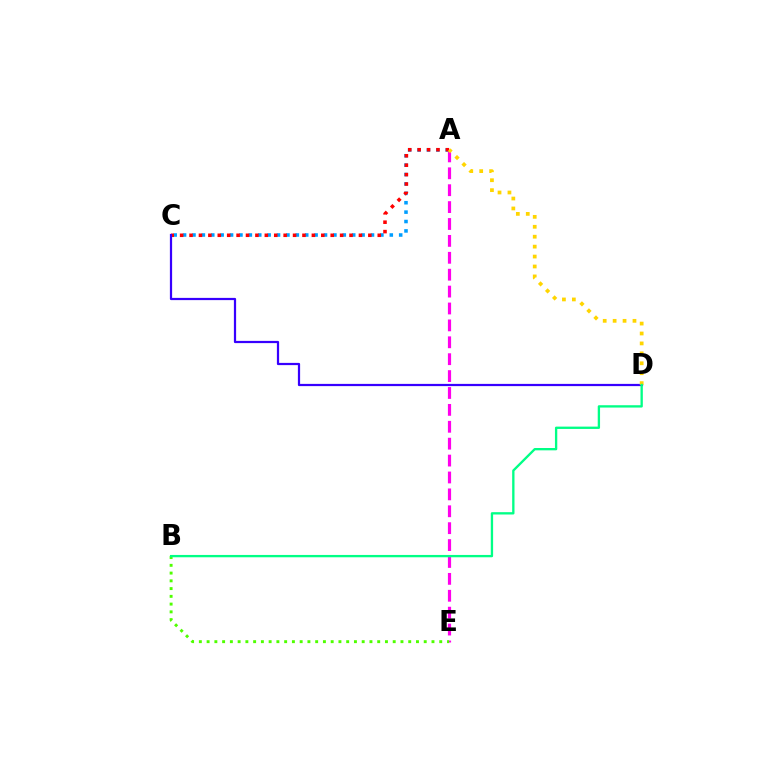{('A', 'C'): [{'color': '#009eff', 'line_style': 'dotted', 'thickness': 2.55}, {'color': '#ff0000', 'line_style': 'dotted', 'thickness': 2.56}], ('A', 'E'): [{'color': '#ff00ed', 'line_style': 'dashed', 'thickness': 2.3}], ('B', 'E'): [{'color': '#4fff00', 'line_style': 'dotted', 'thickness': 2.11}], ('C', 'D'): [{'color': '#3700ff', 'line_style': 'solid', 'thickness': 1.6}], ('A', 'D'): [{'color': '#ffd500', 'line_style': 'dotted', 'thickness': 2.7}], ('B', 'D'): [{'color': '#00ff86', 'line_style': 'solid', 'thickness': 1.68}]}